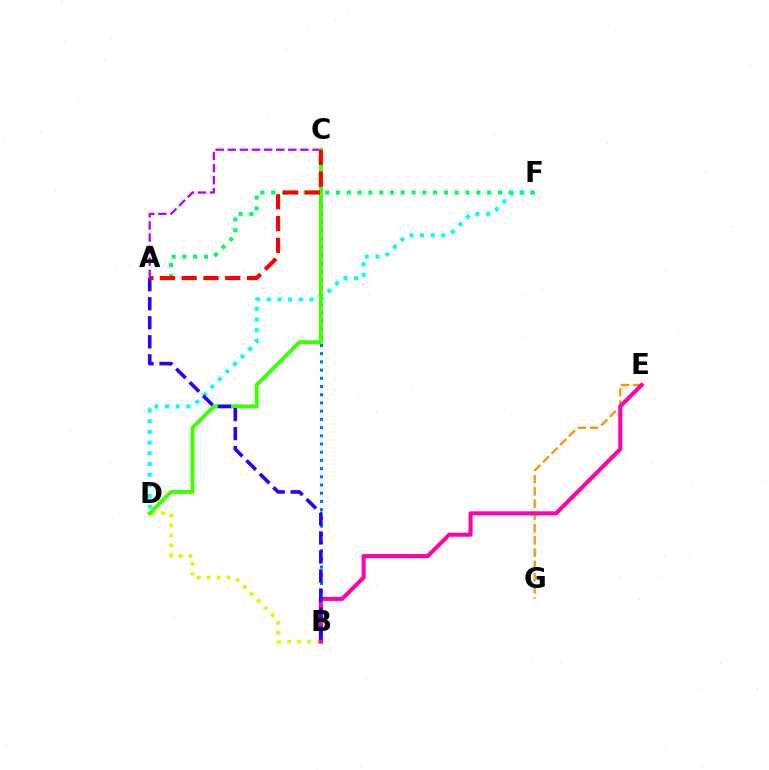{('B', 'C'): [{'color': '#0074ff', 'line_style': 'dotted', 'thickness': 2.23}], ('D', 'F'): [{'color': '#00fff6', 'line_style': 'dotted', 'thickness': 2.91}], ('B', 'D'): [{'color': '#d1ff00', 'line_style': 'dotted', 'thickness': 2.71}], ('A', 'F'): [{'color': '#00ff5c', 'line_style': 'dotted', 'thickness': 2.93}], ('A', 'C'): [{'color': '#b900ff', 'line_style': 'dashed', 'thickness': 1.64}, {'color': '#ff0000', 'line_style': 'dashed', 'thickness': 2.96}], ('C', 'D'): [{'color': '#3dff00', 'line_style': 'solid', 'thickness': 2.82}], ('E', 'G'): [{'color': '#ff9400', 'line_style': 'dashed', 'thickness': 1.66}], ('B', 'E'): [{'color': '#ff00ac', 'line_style': 'solid', 'thickness': 2.92}], ('A', 'B'): [{'color': '#2500ff', 'line_style': 'dashed', 'thickness': 2.59}]}